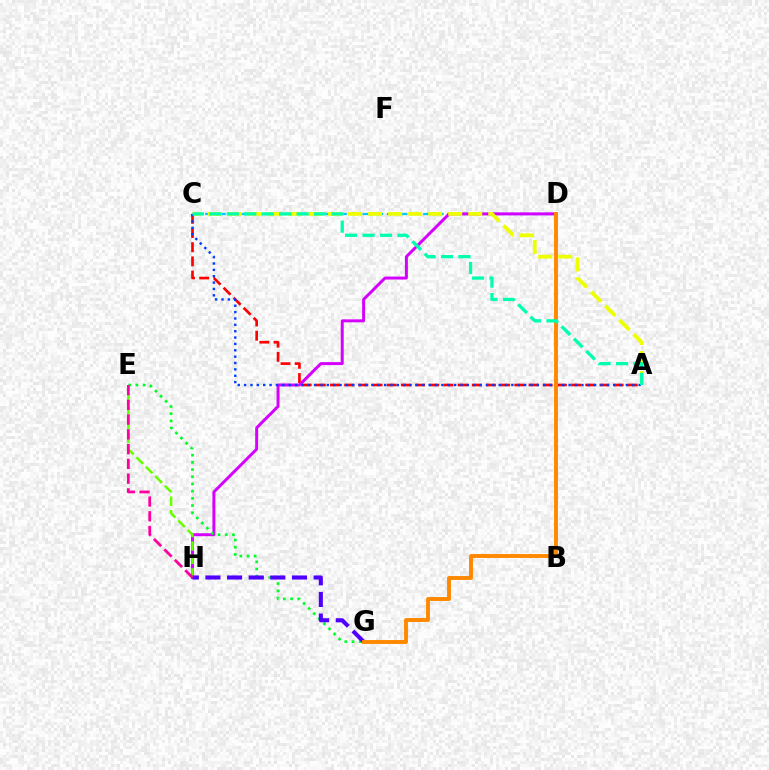{('C', 'D'): [{'color': '#00c7ff', 'line_style': 'dashed', 'thickness': 1.65}], ('A', 'C'): [{'color': '#ff0000', 'line_style': 'dashed', 'thickness': 1.93}, {'color': '#eeff00', 'line_style': 'dashed', 'thickness': 2.72}, {'color': '#003fff', 'line_style': 'dotted', 'thickness': 1.73}, {'color': '#00ffaf', 'line_style': 'dashed', 'thickness': 2.37}], ('D', 'H'): [{'color': '#d600ff', 'line_style': 'solid', 'thickness': 2.14}], ('E', 'G'): [{'color': '#00ff27', 'line_style': 'dotted', 'thickness': 1.95}], ('E', 'H'): [{'color': '#66ff00', 'line_style': 'dashed', 'thickness': 1.82}, {'color': '#ff00a0', 'line_style': 'dashed', 'thickness': 2.0}], ('G', 'H'): [{'color': '#4f00ff', 'line_style': 'dashed', 'thickness': 2.94}], ('D', 'G'): [{'color': '#ff8800', 'line_style': 'solid', 'thickness': 2.81}]}